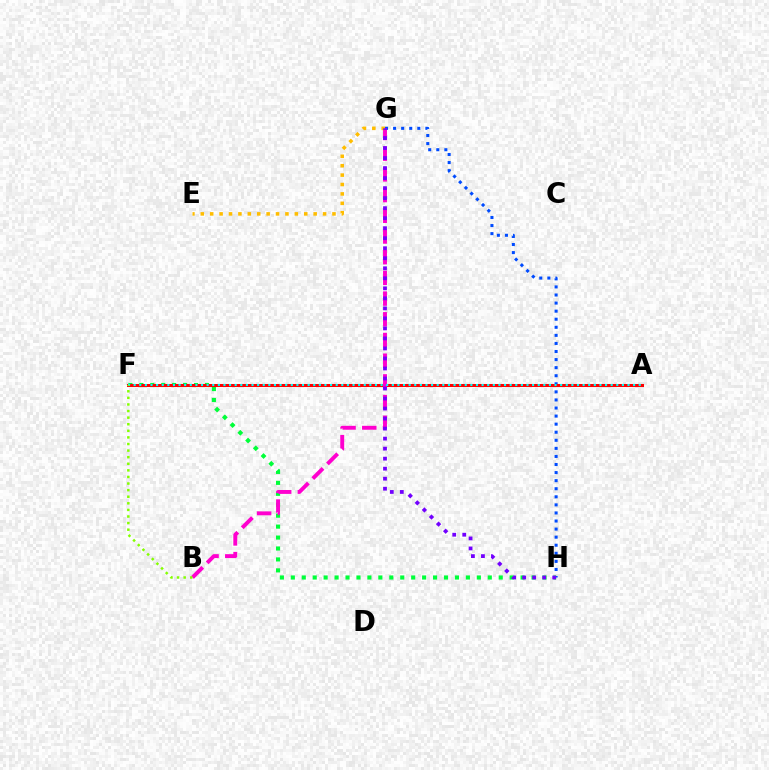{('F', 'H'): [{'color': '#00ff39', 'line_style': 'dotted', 'thickness': 2.97}], ('G', 'H'): [{'color': '#004bff', 'line_style': 'dotted', 'thickness': 2.19}, {'color': '#7200ff', 'line_style': 'dotted', 'thickness': 2.72}], ('A', 'F'): [{'color': '#ff0000', 'line_style': 'solid', 'thickness': 2.18}, {'color': '#00fff6', 'line_style': 'dotted', 'thickness': 1.52}], ('B', 'G'): [{'color': '#ff00cf', 'line_style': 'dashed', 'thickness': 2.81}], ('E', 'G'): [{'color': '#ffbd00', 'line_style': 'dotted', 'thickness': 2.56}], ('B', 'F'): [{'color': '#84ff00', 'line_style': 'dotted', 'thickness': 1.79}]}